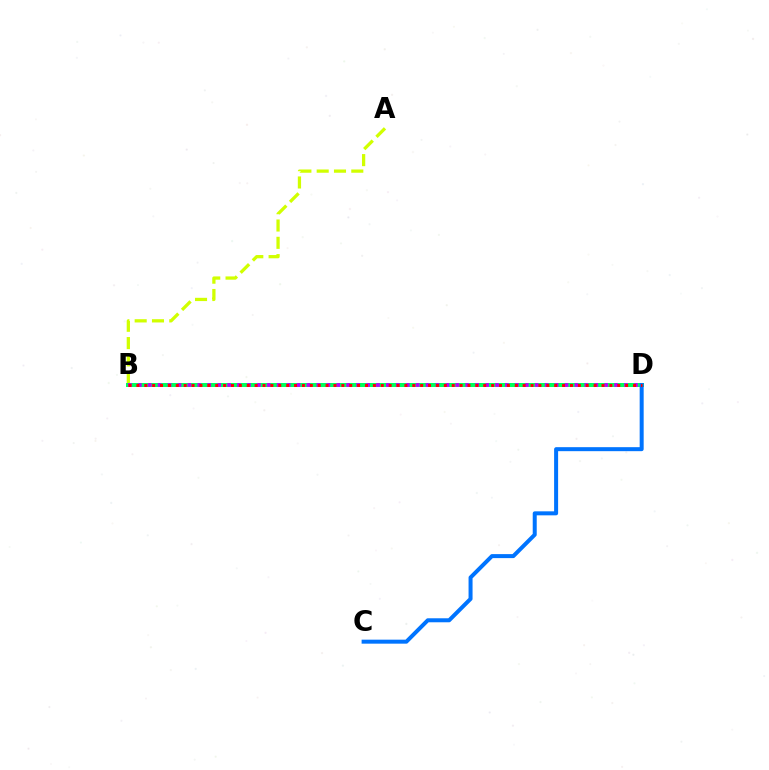{('A', 'B'): [{'color': '#d1ff00', 'line_style': 'dashed', 'thickness': 2.35}], ('B', 'D'): [{'color': '#00ff5c', 'line_style': 'solid', 'thickness': 2.88}, {'color': '#b900ff', 'line_style': 'dotted', 'thickness': 2.7}, {'color': '#ff0000', 'line_style': 'dotted', 'thickness': 2.14}], ('C', 'D'): [{'color': '#0074ff', 'line_style': 'solid', 'thickness': 2.88}]}